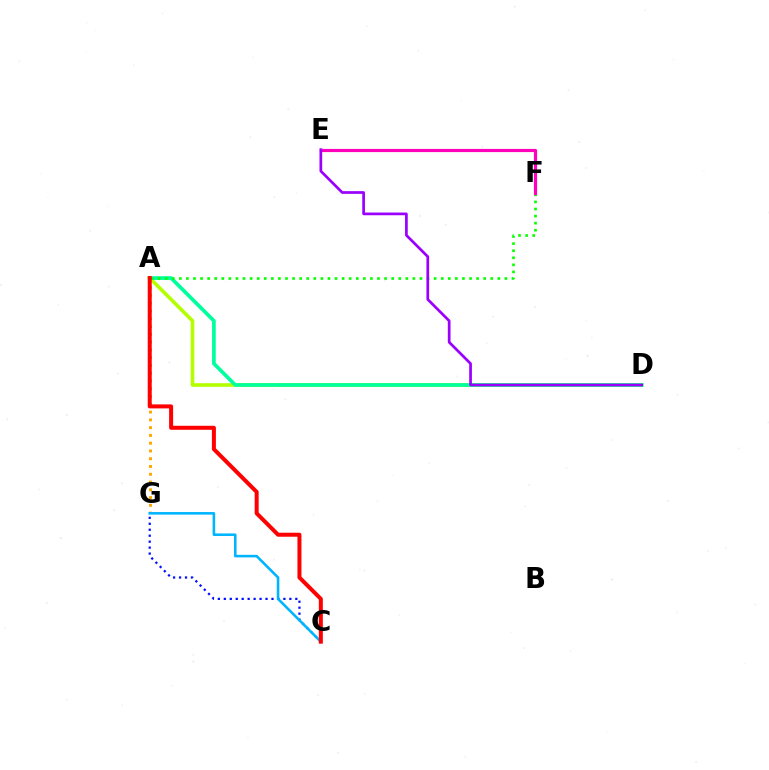{('A', 'G'): [{'color': '#ffa500', 'line_style': 'dotted', 'thickness': 2.11}], ('C', 'G'): [{'color': '#0010ff', 'line_style': 'dotted', 'thickness': 1.62}, {'color': '#00b5ff', 'line_style': 'solid', 'thickness': 1.85}], ('A', 'D'): [{'color': '#b3ff00', 'line_style': 'solid', 'thickness': 2.59}, {'color': '#00ff9d', 'line_style': 'solid', 'thickness': 2.66}], ('A', 'F'): [{'color': '#08ff00', 'line_style': 'dotted', 'thickness': 1.92}], ('E', 'F'): [{'color': '#ff00bd', 'line_style': 'solid', 'thickness': 2.28}], ('A', 'C'): [{'color': '#ff0000', 'line_style': 'solid', 'thickness': 2.88}], ('D', 'E'): [{'color': '#9b00ff', 'line_style': 'solid', 'thickness': 1.95}]}